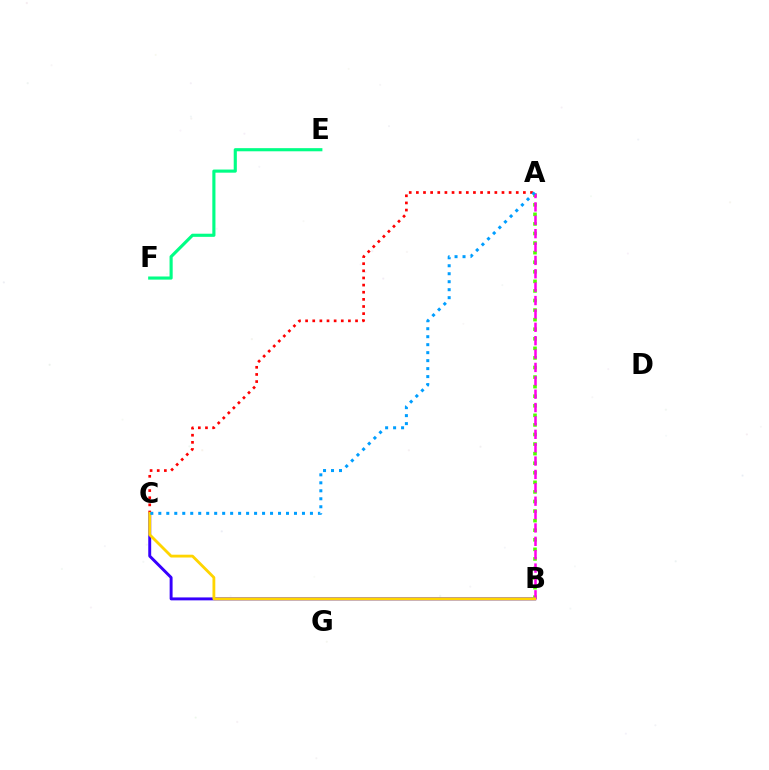{('B', 'C'): [{'color': '#3700ff', 'line_style': 'solid', 'thickness': 2.11}, {'color': '#ffd500', 'line_style': 'solid', 'thickness': 2.03}], ('A', 'B'): [{'color': '#4fff00', 'line_style': 'dotted', 'thickness': 2.6}, {'color': '#ff00ed', 'line_style': 'dashed', 'thickness': 1.82}], ('A', 'C'): [{'color': '#ff0000', 'line_style': 'dotted', 'thickness': 1.94}, {'color': '#009eff', 'line_style': 'dotted', 'thickness': 2.17}], ('E', 'F'): [{'color': '#00ff86', 'line_style': 'solid', 'thickness': 2.25}]}